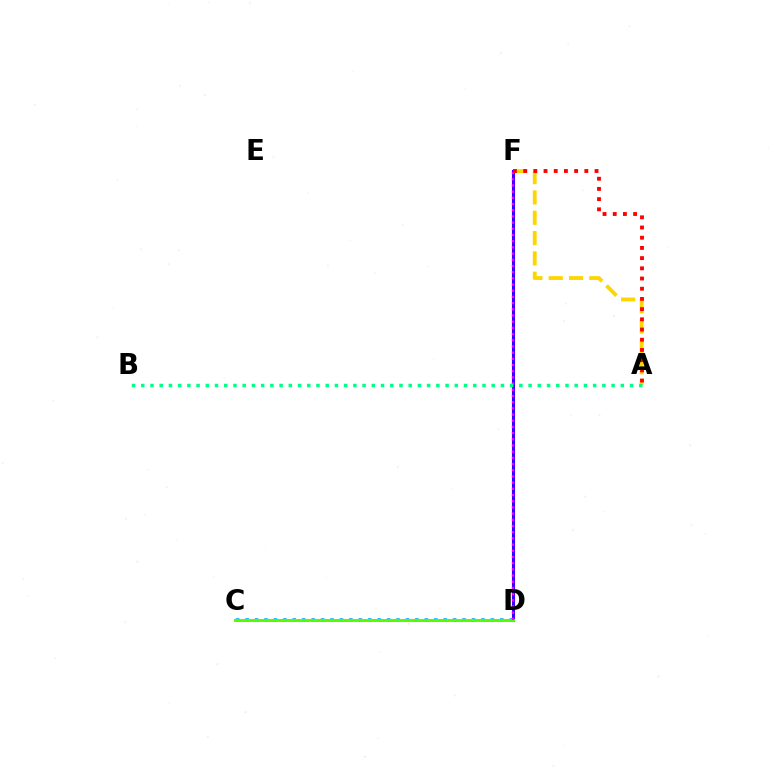{('D', 'F'): [{'color': '#3700ff', 'line_style': 'solid', 'thickness': 2.24}, {'color': '#ff00ed', 'line_style': 'dotted', 'thickness': 1.68}], ('C', 'D'): [{'color': '#009eff', 'line_style': 'dotted', 'thickness': 2.56}, {'color': '#4fff00', 'line_style': 'solid', 'thickness': 2.12}], ('A', 'F'): [{'color': '#ffd500', 'line_style': 'dashed', 'thickness': 2.76}, {'color': '#ff0000', 'line_style': 'dotted', 'thickness': 2.77}], ('A', 'B'): [{'color': '#00ff86', 'line_style': 'dotted', 'thickness': 2.51}]}